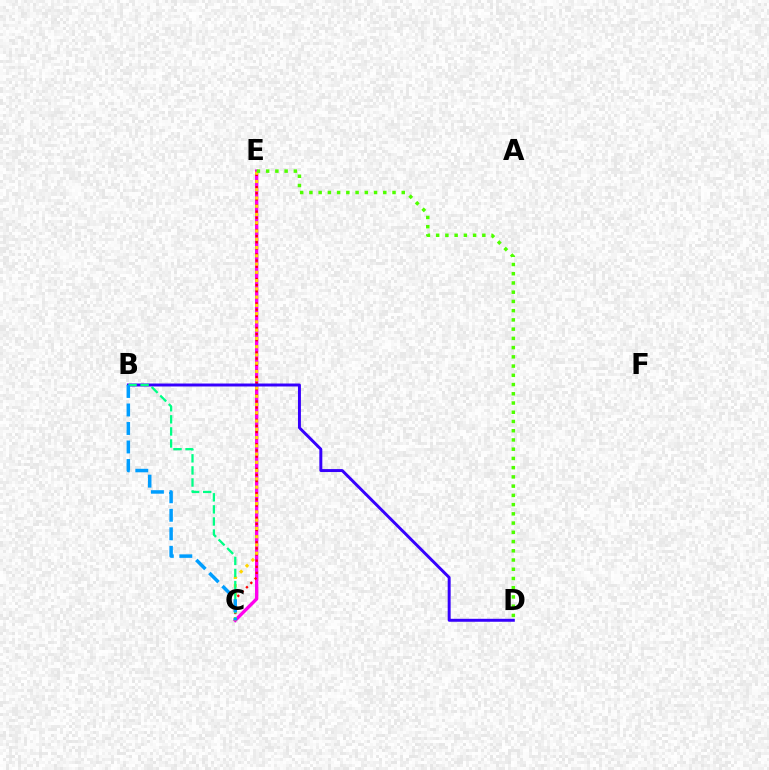{('C', 'E'): [{'color': '#ff00ed', 'line_style': 'solid', 'thickness': 2.41}, {'color': '#ff0000', 'line_style': 'dotted', 'thickness': 1.66}, {'color': '#ffd500', 'line_style': 'dotted', 'thickness': 2.24}], ('D', 'E'): [{'color': '#4fff00', 'line_style': 'dotted', 'thickness': 2.51}], ('B', 'D'): [{'color': '#3700ff', 'line_style': 'solid', 'thickness': 2.13}], ('B', 'C'): [{'color': '#00ff86', 'line_style': 'dashed', 'thickness': 1.64}, {'color': '#009eff', 'line_style': 'dashed', 'thickness': 2.51}]}